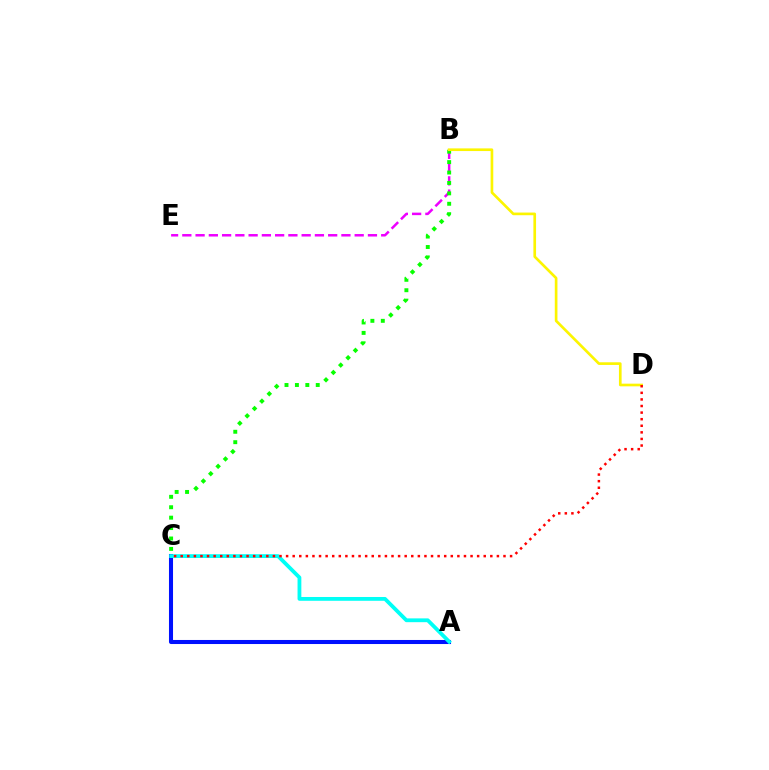{('B', 'E'): [{'color': '#ee00ff', 'line_style': 'dashed', 'thickness': 1.8}], ('B', 'C'): [{'color': '#08ff00', 'line_style': 'dotted', 'thickness': 2.83}], ('A', 'C'): [{'color': '#0010ff', 'line_style': 'solid', 'thickness': 2.92}, {'color': '#00fff6', 'line_style': 'solid', 'thickness': 2.74}], ('B', 'D'): [{'color': '#fcf500', 'line_style': 'solid', 'thickness': 1.92}], ('C', 'D'): [{'color': '#ff0000', 'line_style': 'dotted', 'thickness': 1.79}]}